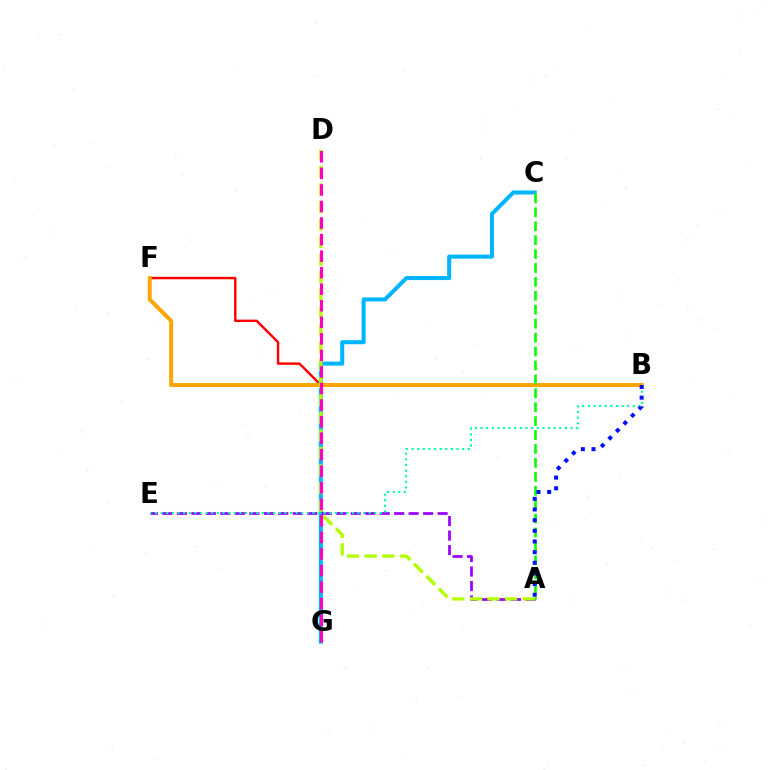{('B', 'F'): [{'color': '#ff0000', 'line_style': 'solid', 'thickness': 1.75}, {'color': '#ffa500', 'line_style': 'solid', 'thickness': 2.83}], ('C', 'G'): [{'color': '#00b5ff', 'line_style': 'solid', 'thickness': 2.91}], ('A', 'E'): [{'color': '#9b00ff', 'line_style': 'dashed', 'thickness': 1.97}], ('B', 'E'): [{'color': '#00ff9d', 'line_style': 'dotted', 'thickness': 1.53}], ('A', 'C'): [{'color': '#08ff00', 'line_style': 'dashed', 'thickness': 1.89}], ('A', 'D'): [{'color': '#b3ff00', 'line_style': 'dashed', 'thickness': 2.39}], ('A', 'B'): [{'color': '#0010ff', 'line_style': 'dotted', 'thickness': 2.9}], ('D', 'G'): [{'color': '#ff00bd', 'line_style': 'dashed', 'thickness': 2.25}]}